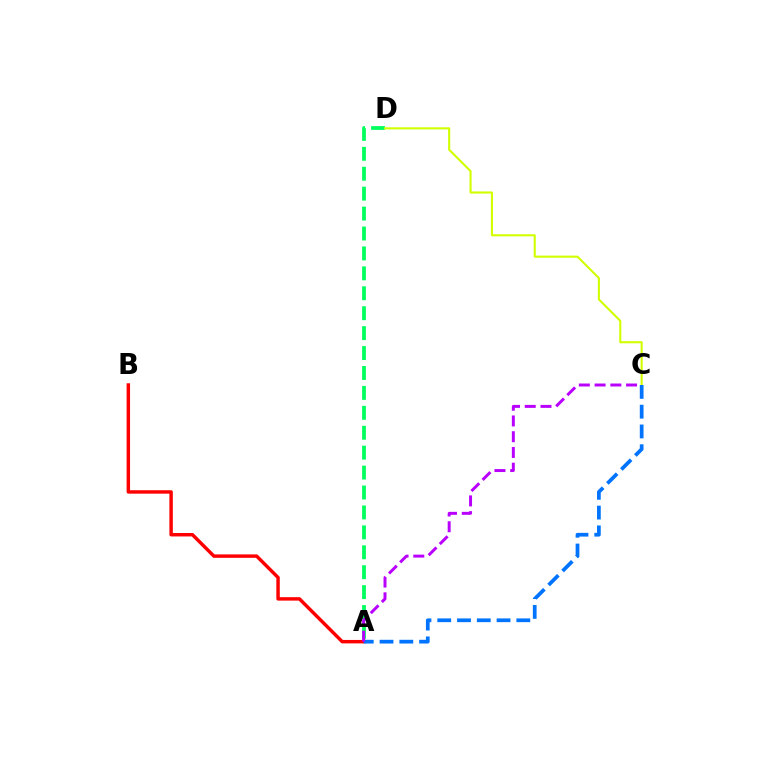{('A', 'D'): [{'color': '#00ff5c', 'line_style': 'dashed', 'thickness': 2.71}], ('A', 'B'): [{'color': '#ff0000', 'line_style': 'solid', 'thickness': 2.48}], ('C', 'D'): [{'color': '#d1ff00', 'line_style': 'solid', 'thickness': 1.51}], ('A', 'C'): [{'color': '#0074ff', 'line_style': 'dashed', 'thickness': 2.69}, {'color': '#b900ff', 'line_style': 'dashed', 'thickness': 2.14}]}